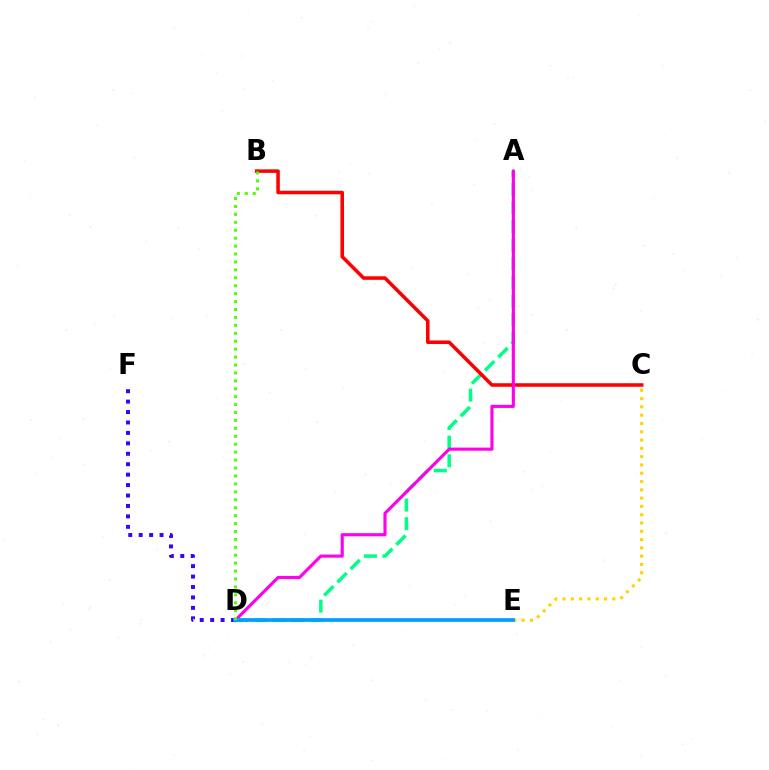{('C', 'E'): [{'color': '#ffd500', 'line_style': 'dotted', 'thickness': 2.25}], ('A', 'D'): [{'color': '#00ff86', 'line_style': 'dashed', 'thickness': 2.53}, {'color': '#ff00ed', 'line_style': 'solid', 'thickness': 2.25}], ('B', 'C'): [{'color': '#ff0000', 'line_style': 'solid', 'thickness': 2.55}], ('D', 'F'): [{'color': '#3700ff', 'line_style': 'dotted', 'thickness': 2.83}], ('D', 'E'): [{'color': '#009eff', 'line_style': 'solid', 'thickness': 2.67}], ('B', 'D'): [{'color': '#4fff00', 'line_style': 'dotted', 'thickness': 2.15}]}